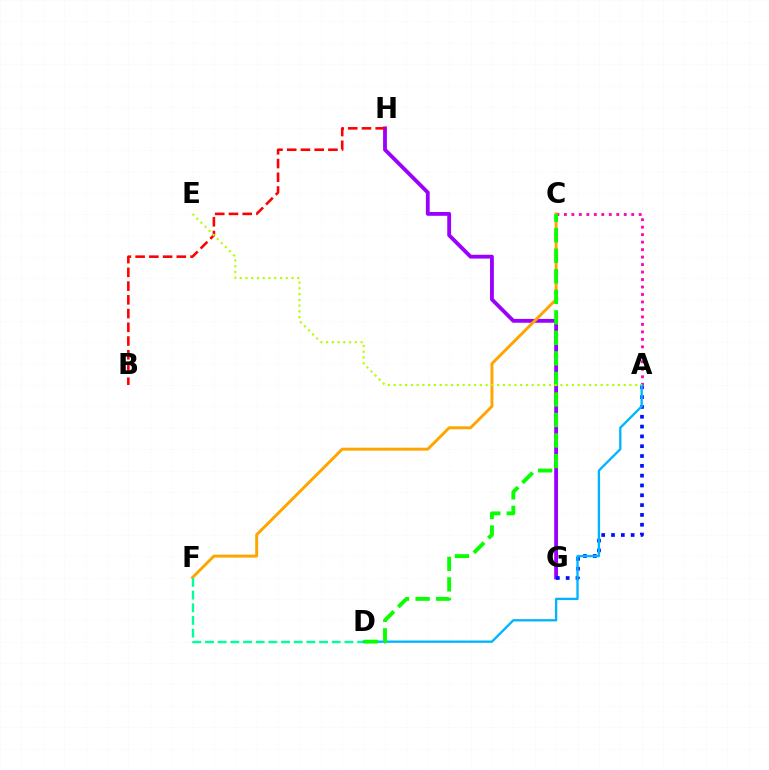{('A', 'C'): [{'color': '#ff00bd', 'line_style': 'dotted', 'thickness': 2.03}], ('G', 'H'): [{'color': '#9b00ff', 'line_style': 'solid', 'thickness': 2.75}], ('A', 'G'): [{'color': '#0010ff', 'line_style': 'dotted', 'thickness': 2.67}], ('C', 'F'): [{'color': '#ffa500', 'line_style': 'solid', 'thickness': 2.12}], ('D', 'F'): [{'color': '#00ff9d', 'line_style': 'dashed', 'thickness': 1.72}], ('A', 'D'): [{'color': '#00b5ff', 'line_style': 'solid', 'thickness': 1.67}], ('C', 'D'): [{'color': '#08ff00', 'line_style': 'dashed', 'thickness': 2.79}], ('B', 'H'): [{'color': '#ff0000', 'line_style': 'dashed', 'thickness': 1.87}], ('A', 'E'): [{'color': '#b3ff00', 'line_style': 'dotted', 'thickness': 1.56}]}